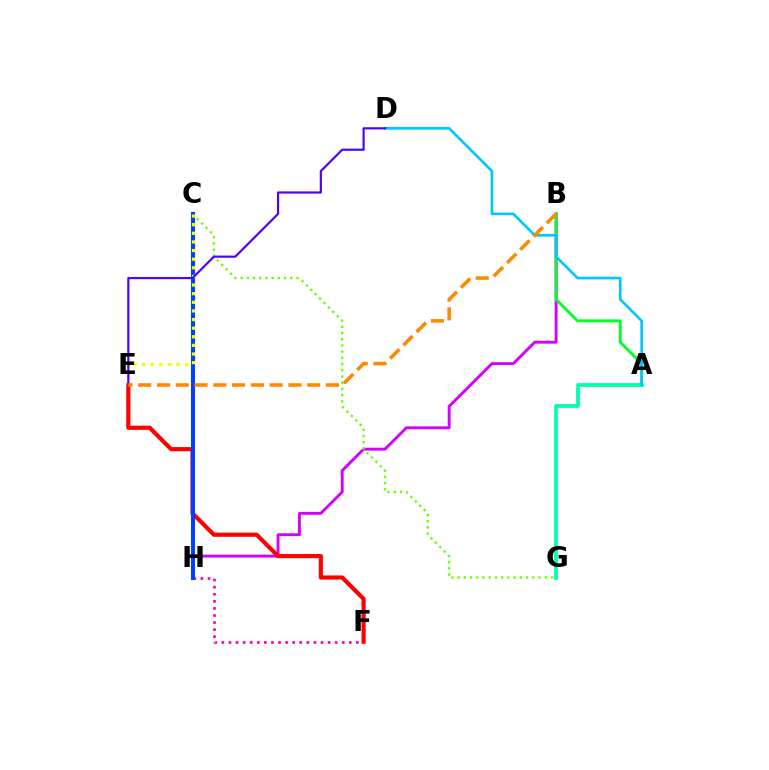{('B', 'H'): [{'color': '#d600ff', 'line_style': 'solid', 'thickness': 2.08}], ('F', 'H'): [{'color': '#ff00a0', 'line_style': 'dotted', 'thickness': 1.92}], ('E', 'F'): [{'color': '#ff0000', 'line_style': 'solid', 'thickness': 3.0}], ('A', 'B'): [{'color': '#00ff27', 'line_style': 'solid', 'thickness': 2.06}], ('C', 'G'): [{'color': '#66ff00', 'line_style': 'dotted', 'thickness': 1.69}], ('A', 'G'): [{'color': '#00ffaf', 'line_style': 'solid', 'thickness': 2.73}], ('A', 'D'): [{'color': '#00c7ff', 'line_style': 'solid', 'thickness': 1.92}], ('C', 'H'): [{'color': '#003fff', 'line_style': 'solid', 'thickness': 2.91}], ('C', 'E'): [{'color': '#eeff00', 'line_style': 'dotted', 'thickness': 2.34}], ('D', 'E'): [{'color': '#4f00ff', 'line_style': 'solid', 'thickness': 1.57}], ('B', 'E'): [{'color': '#ff8800', 'line_style': 'dashed', 'thickness': 2.55}]}